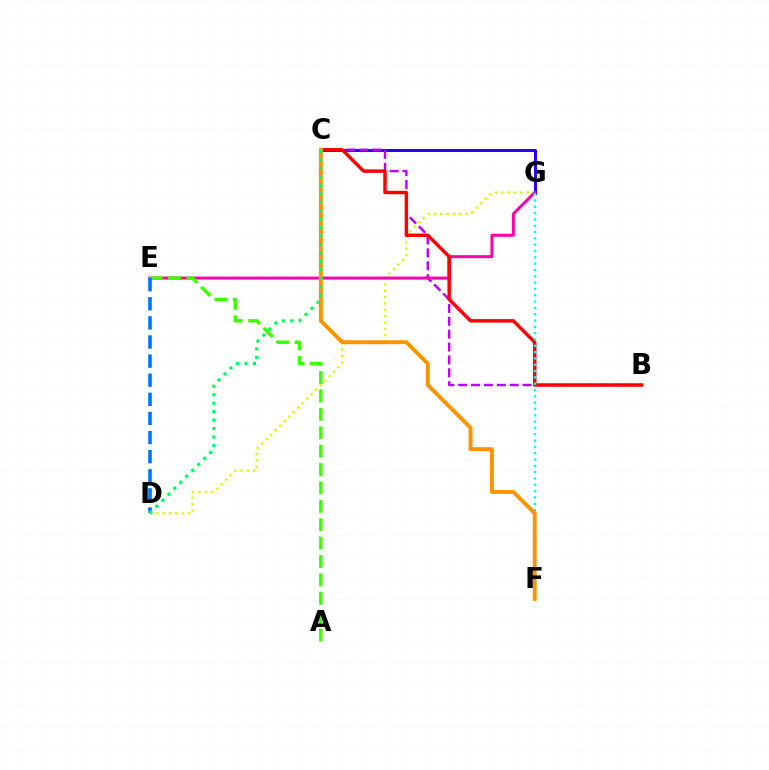{('C', 'G'): [{'color': '#2500ff', 'line_style': 'solid', 'thickness': 2.12}], ('B', 'C'): [{'color': '#b900ff', 'line_style': 'dashed', 'thickness': 1.75}, {'color': '#ff0000', 'line_style': 'solid', 'thickness': 2.49}], ('D', 'G'): [{'color': '#d1ff00', 'line_style': 'dotted', 'thickness': 1.73}], ('E', 'G'): [{'color': '#ff00ac', 'line_style': 'solid', 'thickness': 2.17}], ('F', 'G'): [{'color': '#00fff6', 'line_style': 'dotted', 'thickness': 1.72}], ('C', 'F'): [{'color': '#ff9400', 'line_style': 'solid', 'thickness': 2.83}], ('A', 'E'): [{'color': '#3dff00', 'line_style': 'dashed', 'thickness': 2.5}], ('D', 'E'): [{'color': '#0074ff', 'line_style': 'dashed', 'thickness': 2.6}], ('C', 'D'): [{'color': '#00ff5c', 'line_style': 'dotted', 'thickness': 2.29}]}